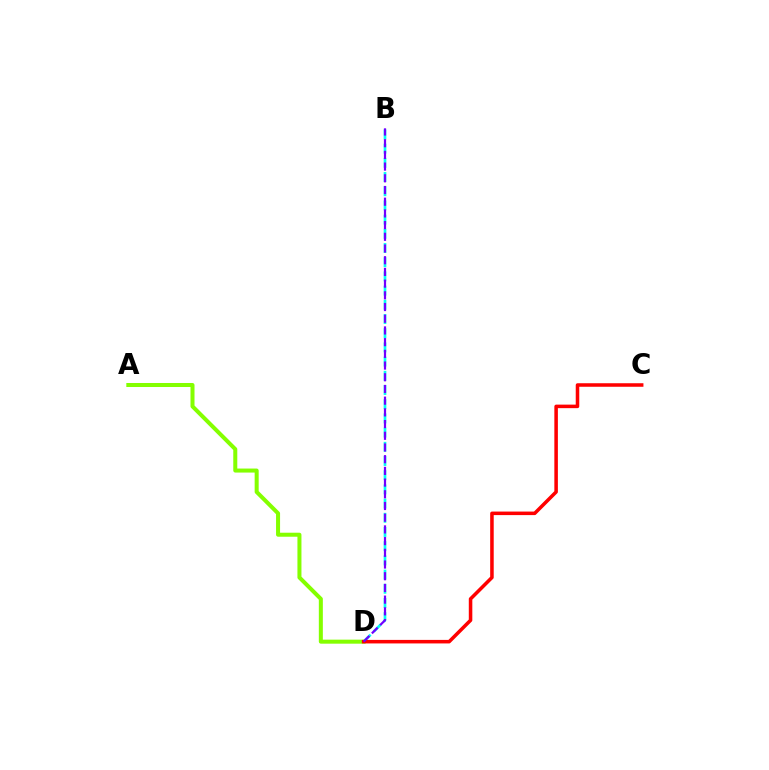{('B', 'D'): [{'color': '#00fff6', 'line_style': 'dashed', 'thickness': 1.93}, {'color': '#7200ff', 'line_style': 'dashed', 'thickness': 1.59}], ('A', 'D'): [{'color': '#84ff00', 'line_style': 'solid', 'thickness': 2.89}], ('C', 'D'): [{'color': '#ff0000', 'line_style': 'solid', 'thickness': 2.54}]}